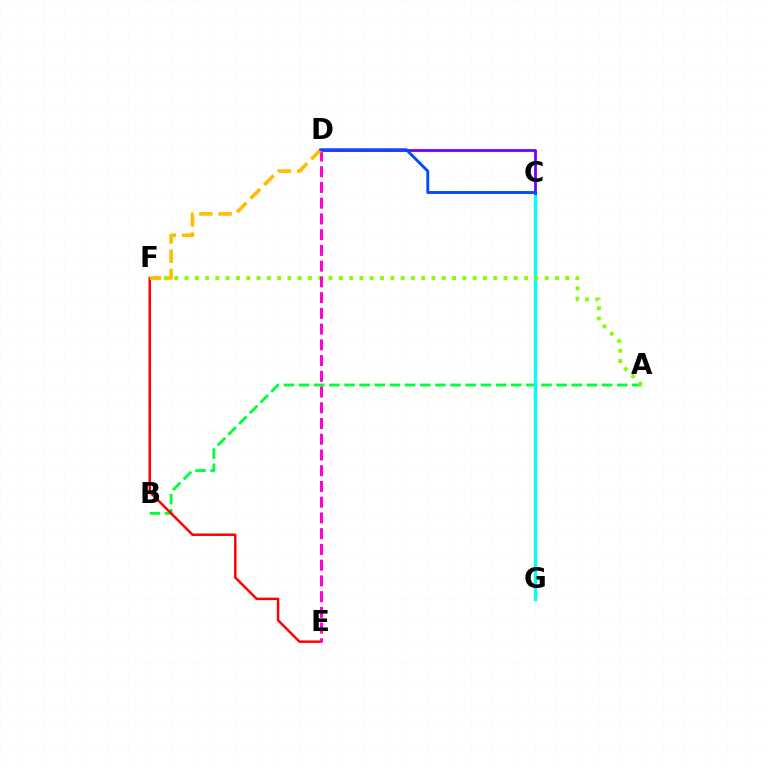{('A', 'B'): [{'color': '#00ff39', 'line_style': 'dashed', 'thickness': 2.06}], ('C', 'G'): [{'color': '#00fff6', 'line_style': 'solid', 'thickness': 2.46}], ('E', 'F'): [{'color': '#ff0000', 'line_style': 'solid', 'thickness': 1.78}], ('C', 'D'): [{'color': '#7200ff', 'line_style': 'solid', 'thickness': 2.01}, {'color': '#004bff', 'line_style': 'solid', 'thickness': 2.08}], ('A', 'F'): [{'color': '#84ff00', 'line_style': 'dotted', 'thickness': 2.8}], ('D', 'E'): [{'color': '#ff00cf', 'line_style': 'dashed', 'thickness': 2.14}], ('D', 'F'): [{'color': '#ffbd00', 'line_style': 'dashed', 'thickness': 2.62}]}